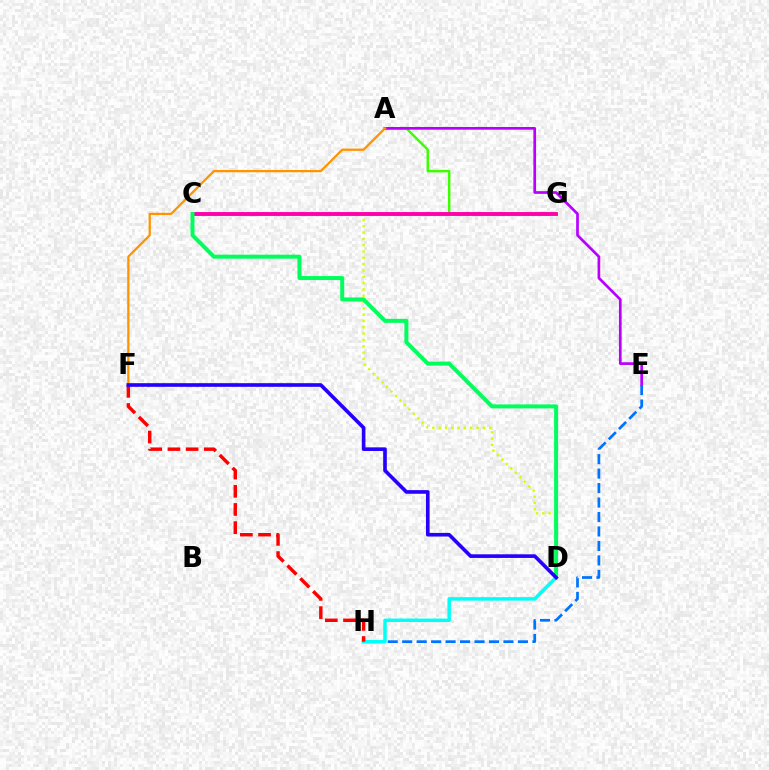{('A', 'G'): [{'color': '#3dff00', 'line_style': 'solid', 'thickness': 1.78}], ('C', 'D'): [{'color': '#d1ff00', 'line_style': 'dotted', 'thickness': 1.72}, {'color': '#00ff5c', 'line_style': 'solid', 'thickness': 2.88}], ('C', 'G'): [{'color': '#ff00ac', 'line_style': 'solid', 'thickness': 2.79}], ('A', 'E'): [{'color': '#b900ff', 'line_style': 'solid', 'thickness': 1.94}], ('A', 'F'): [{'color': '#ff9400', 'line_style': 'solid', 'thickness': 1.63}], ('E', 'H'): [{'color': '#0074ff', 'line_style': 'dashed', 'thickness': 1.97}], ('D', 'H'): [{'color': '#00fff6', 'line_style': 'solid', 'thickness': 2.5}], ('F', 'H'): [{'color': '#ff0000', 'line_style': 'dashed', 'thickness': 2.47}], ('D', 'F'): [{'color': '#2500ff', 'line_style': 'solid', 'thickness': 2.62}]}